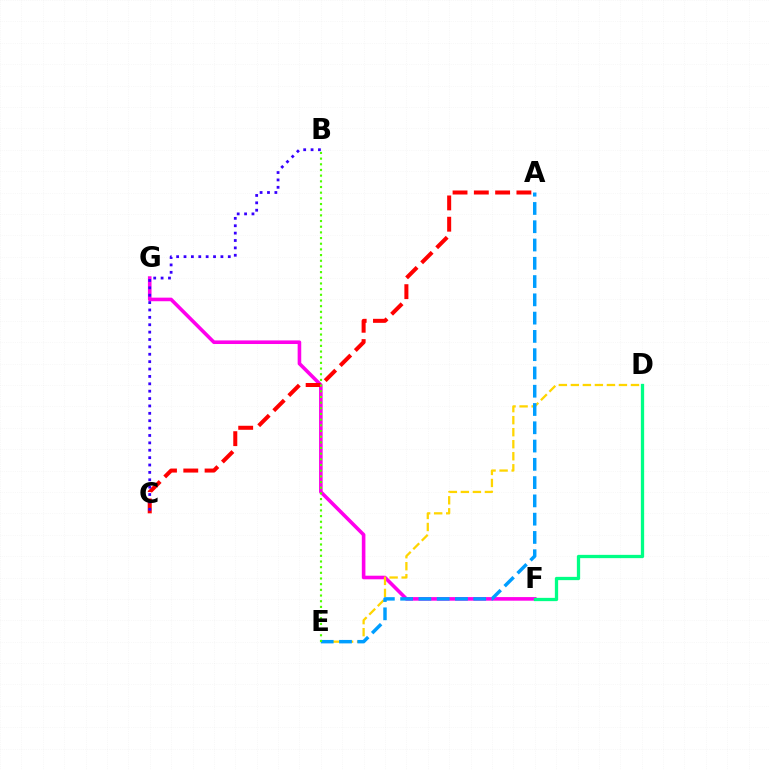{('F', 'G'): [{'color': '#ff00ed', 'line_style': 'solid', 'thickness': 2.59}], ('D', 'F'): [{'color': '#00ff86', 'line_style': 'solid', 'thickness': 2.36}], ('A', 'C'): [{'color': '#ff0000', 'line_style': 'dashed', 'thickness': 2.89}], ('B', 'C'): [{'color': '#3700ff', 'line_style': 'dotted', 'thickness': 2.01}], ('D', 'E'): [{'color': '#ffd500', 'line_style': 'dashed', 'thickness': 1.63}], ('A', 'E'): [{'color': '#009eff', 'line_style': 'dashed', 'thickness': 2.48}], ('B', 'E'): [{'color': '#4fff00', 'line_style': 'dotted', 'thickness': 1.54}]}